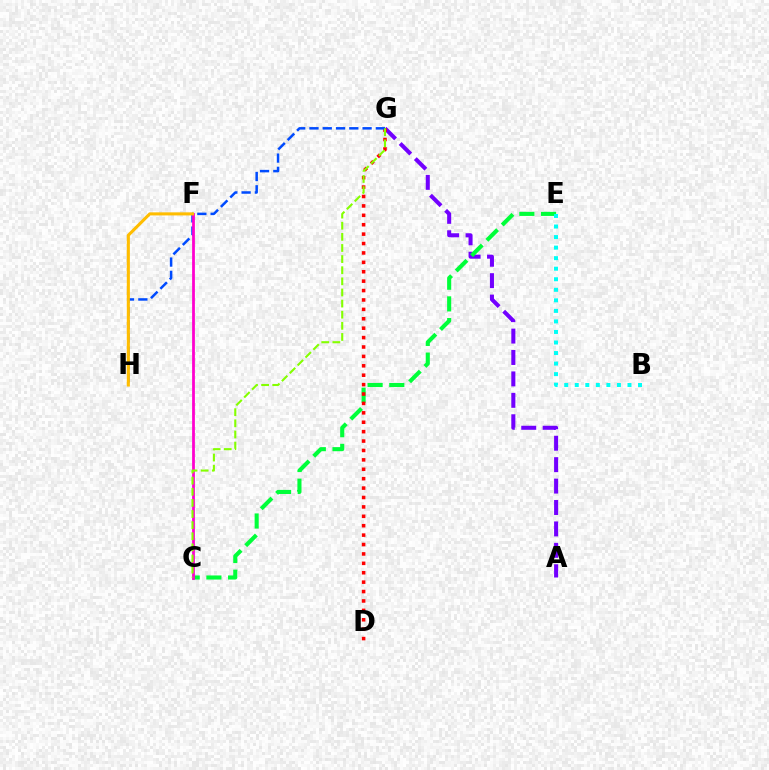{('A', 'G'): [{'color': '#7200ff', 'line_style': 'dashed', 'thickness': 2.91}], ('C', 'E'): [{'color': '#00ff39', 'line_style': 'dashed', 'thickness': 2.95}], ('D', 'G'): [{'color': '#ff0000', 'line_style': 'dotted', 'thickness': 2.56}], ('G', 'H'): [{'color': '#004bff', 'line_style': 'dashed', 'thickness': 1.8}], ('C', 'F'): [{'color': '#ff00cf', 'line_style': 'solid', 'thickness': 2.0}], ('C', 'G'): [{'color': '#84ff00', 'line_style': 'dashed', 'thickness': 1.51}], ('B', 'E'): [{'color': '#00fff6', 'line_style': 'dotted', 'thickness': 2.86}], ('F', 'H'): [{'color': '#ffbd00', 'line_style': 'solid', 'thickness': 2.22}]}